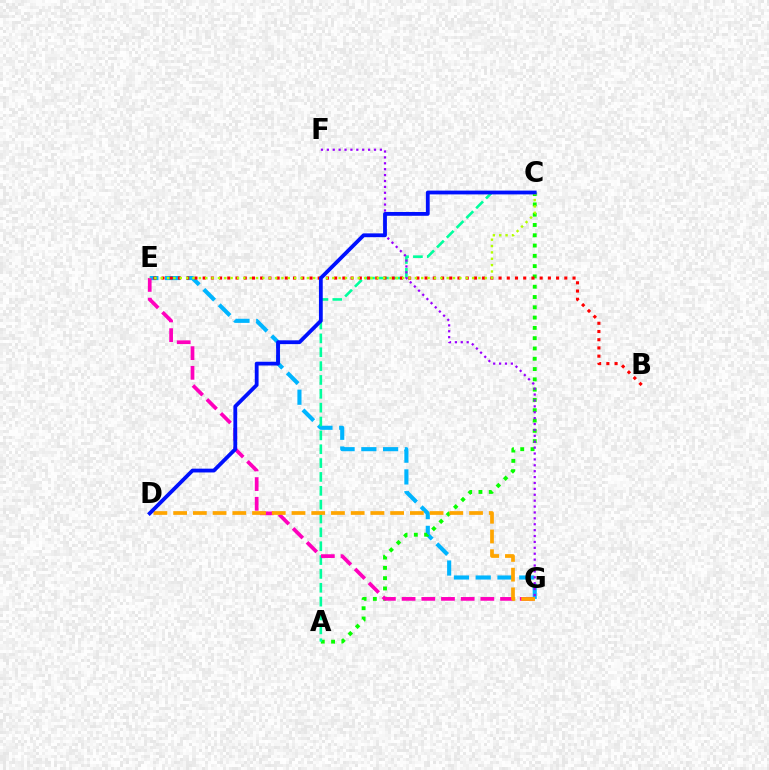{('E', 'G'): [{'color': '#00b5ff', 'line_style': 'dashed', 'thickness': 2.96}, {'color': '#ff00bd', 'line_style': 'dashed', 'thickness': 2.68}], ('A', 'C'): [{'color': '#08ff00', 'line_style': 'dotted', 'thickness': 2.8}, {'color': '#00ff9d', 'line_style': 'dashed', 'thickness': 1.88}], ('F', 'G'): [{'color': '#9b00ff', 'line_style': 'dotted', 'thickness': 1.6}], ('B', 'E'): [{'color': '#ff0000', 'line_style': 'dotted', 'thickness': 2.23}], ('C', 'E'): [{'color': '#b3ff00', 'line_style': 'dotted', 'thickness': 1.73}], ('D', 'G'): [{'color': '#ffa500', 'line_style': 'dashed', 'thickness': 2.68}], ('C', 'D'): [{'color': '#0010ff', 'line_style': 'solid', 'thickness': 2.74}]}